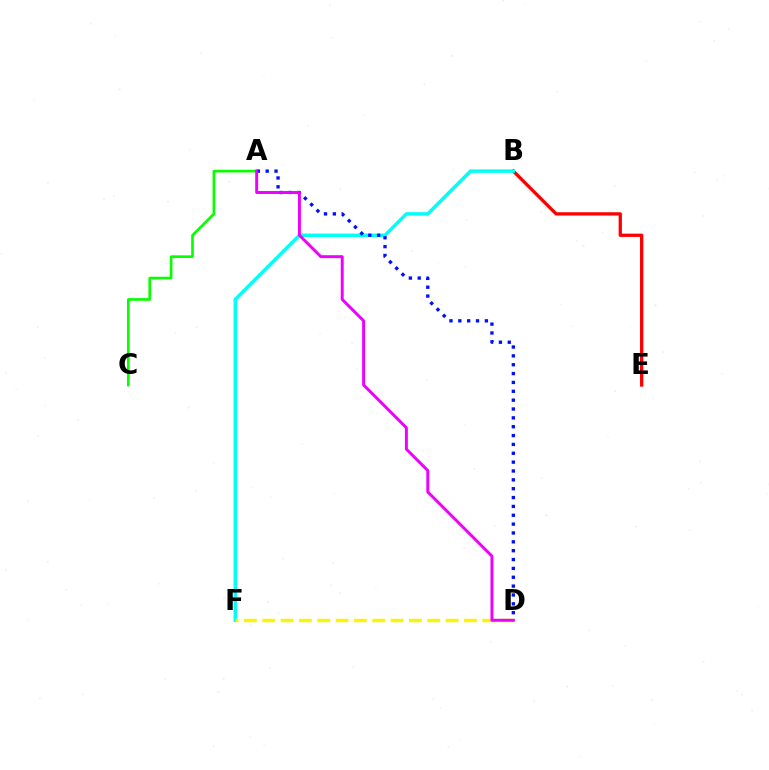{('B', 'E'): [{'color': '#ff0000', 'line_style': 'solid', 'thickness': 2.37}], ('B', 'F'): [{'color': '#00fff6', 'line_style': 'solid', 'thickness': 2.49}], ('A', 'C'): [{'color': '#08ff00', 'line_style': 'solid', 'thickness': 1.92}], ('A', 'D'): [{'color': '#0010ff', 'line_style': 'dotted', 'thickness': 2.41}, {'color': '#ee00ff', 'line_style': 'solid', 'thickness': 2.12}], ('D', 'F'): [{'color': '#fcf500', 'line_style': 'dashed', 'thickness': 2.49}]}